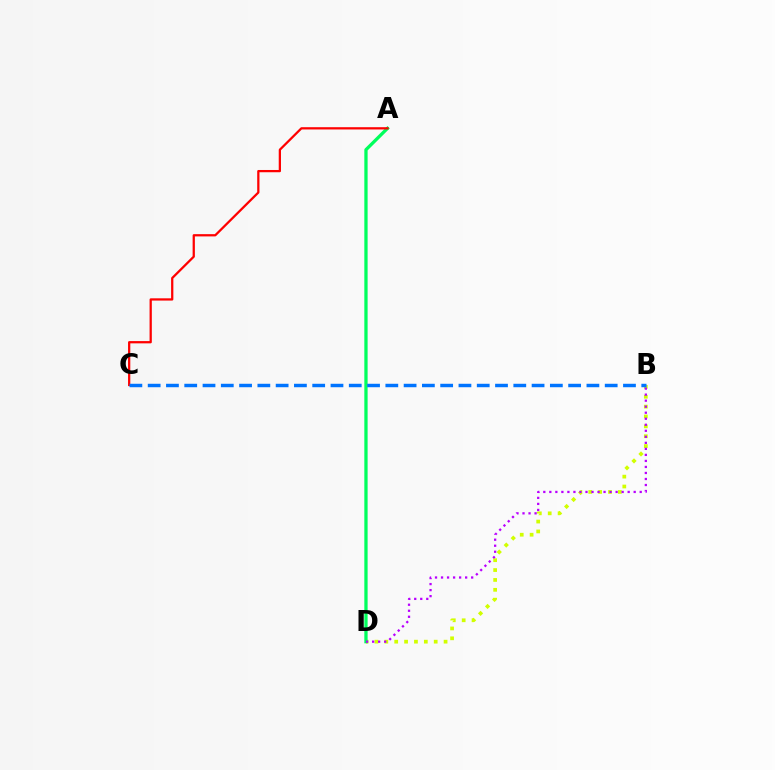{('B', 'D'): [{'color': '#d1ff00', 'line_style': 'dotted', 'thickness': 2.68}, {'color': '#b900ff', 'line_style': 'dotted', 'thickness': 1.64}], ('A', 'D'): [{'color': '#00ff5c', 'line_style': 'solid', 'thickness': 2.37}], ('A', 'C'): [{'color': '#ff0000', 'line_style': 'solid', 'thickness': 1.63}], ('B', 'C'): [{'color': '#0074ff', 'line_style': 'dashed', 'thickness': 2.48}]}